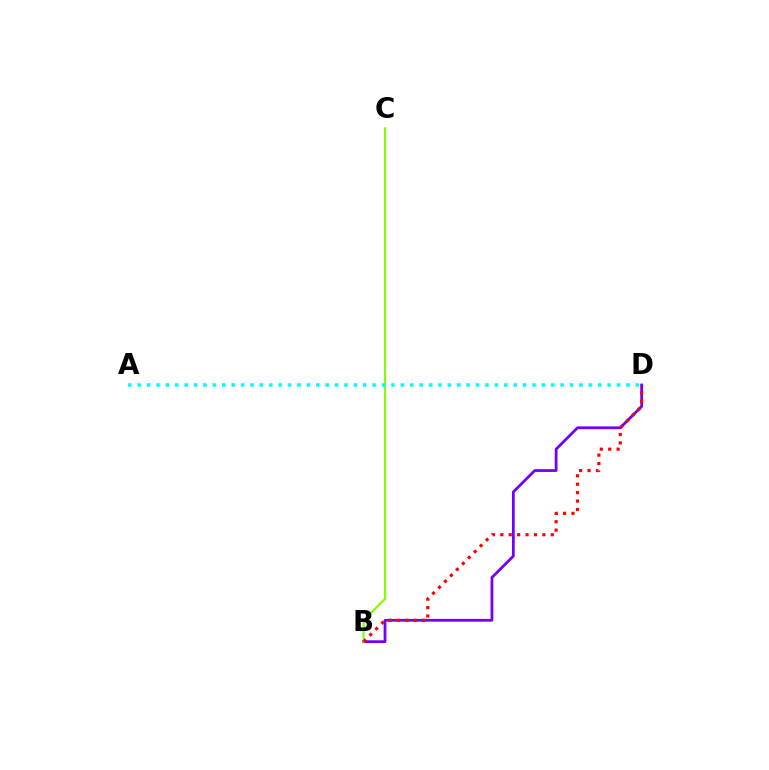{('B', 'D'): [{'color': '#7200ff', 'line_style': 'solid', 'thickness': 1.99}, {'color': '#ff0000', 'line_style': 'dotted', 'thickness': 2.29}], ('B', 'C'): [{'color': '#84ff00', 'line_style': 'solid', 'thickness': 1.55}], ('A', 'D'): [{'color': '#00fff6', 'line_style': 'dotted', 'thickness': 2.55}]}